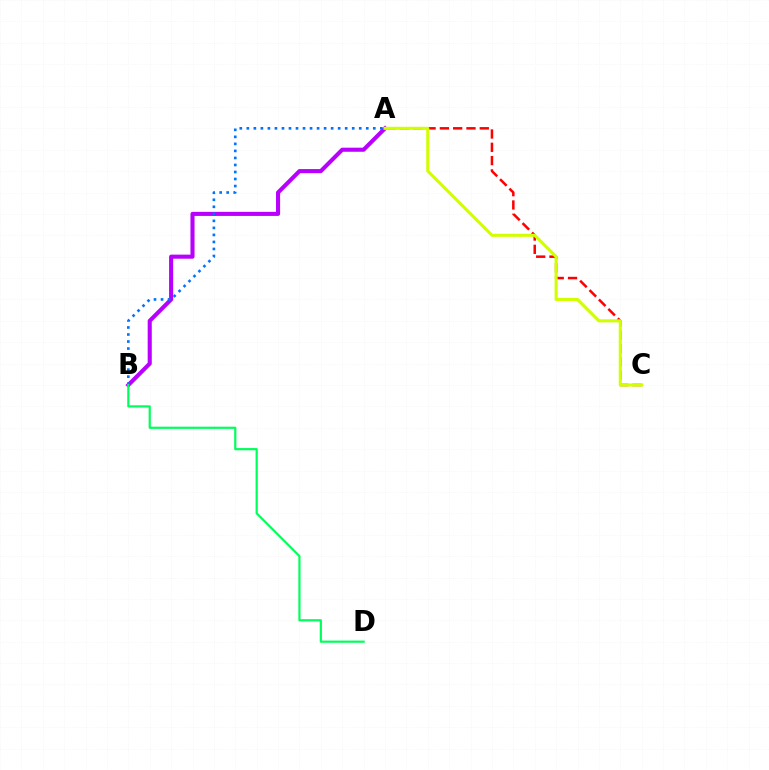{('A', 'C'): [{'color': '#ff0000', 'line_style': 'dashed', 'thickness': 1.81}, {'color': '#d1ff00', 'line_style': 'solid', 'thickness': 2.21}], ('A', 'B'): [{'color': '#b900ff', 'line_style': 'solid', 'thickness': 2.94}, {'color': '#0074ff', 'line_style': 'dotted', 'thickness': 1.91}], ('B', 'D'): [{'color': '#00ff5c', 'line_style': 'solid', 'thickness': 1.58}]}